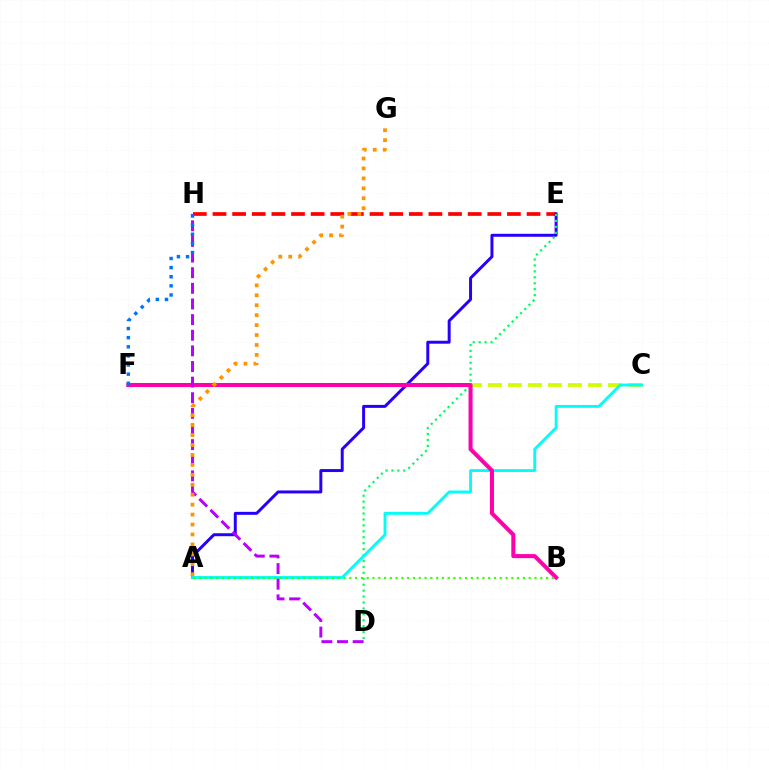{('C', 'F'): [{'color': '#d1ff00', 'line_style': 'dashed', 'thickness': 2.72}], ('E', 'H'): [{'color': '#ff0000', 'line_style': 'dashed', 'thickness': 2.67}], ('A', 'E'): [{'color': '#2500ff', 'line_style': 'solid', 'thickness': 2.14}], ('D', 'E'): [{'color': '#00ff5c', 'line_style': 'dotted', 'thickness': 1.61}], ('A', 'C'): [{'color': '#00fff6', 'line_style': 'solid', 'thickness': 2.07}], ('B', 'F'): [{'color': '#ff00ac', 'line_style': 'solid', 'thickness': 2.91}], ('A', 'B'): [{'color': '#3dff00', 'line_style': 'dotted', 'thickness': 1.57}], ('D', 'H'): [{'color': '#b900ff', 'line_style': 'dashed', 'thickness': 2.12}], ('F', 'H'): [{'color': '#0074ff', 'line_style': 'dotted', 'thickness': 2.48}], ('A', 'G'): [{'color': '#ff9400', 'line_style': 'dotted', 'thickness': 2.7}]}